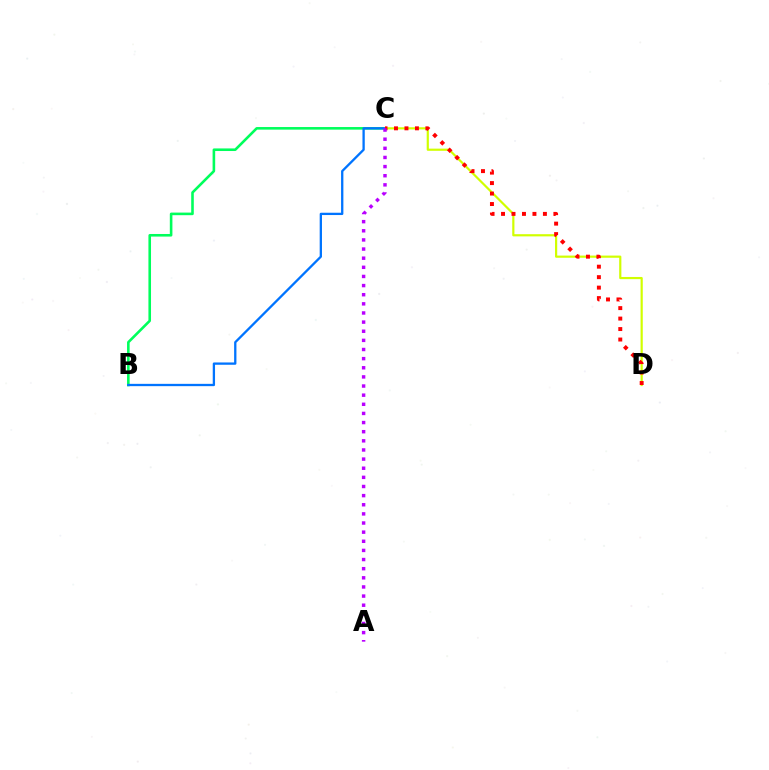{('B', 'C'): [{'color': '#00ff5c', 'line_style': 'solid', 'thickness': 1.87}, {'color': '#0074ff', 'line_style': 'solid', 'thickness': 1.66}], ('C', 'D'): [{'color': '#d1ff00', 'line_style': 'solid', 'thickness': 1.58}, {'color': '#ff0000', 'line_style': 'dotted', 'thickness': 2.84}], ('A', 'C'): [{'color': '#b900ff', 'line_style': 'dotted', 'thickness': 2.48}]}